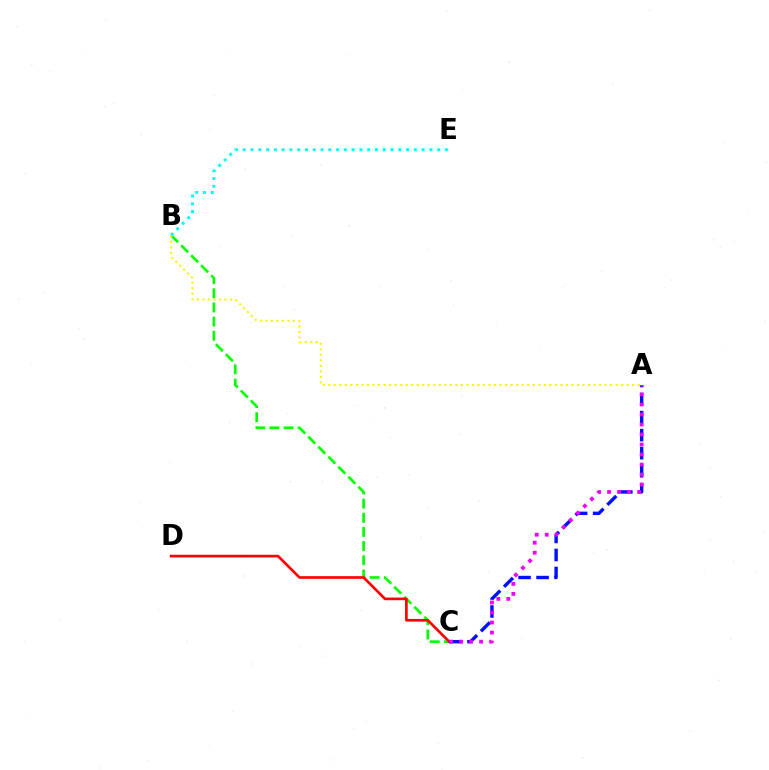{('B', 'C'): [{'color': '#08ff00', 'line_style': 'dashed', 'thickness': 1.92}], ('C', 'D'): [{'color': '#ff0000', 'line_style': 'solid', 'thickness': 1.92}], ('A', 'C'): [{'color': '#0010ff', 'line_style': 'dashed', 'thickness': 2.45}, {'color': '#ee00ff', 'line_style': 'dotted', 'thickness': 2.72}], ('B', 'E'): [{'color': '#00fff6', 'line_style': 'dotted', 'thickness': 2.11}], ('A', 'B'): [{'color': '#fcf500', 'line_style': 'dotted', 'thickness': 1.5}]}